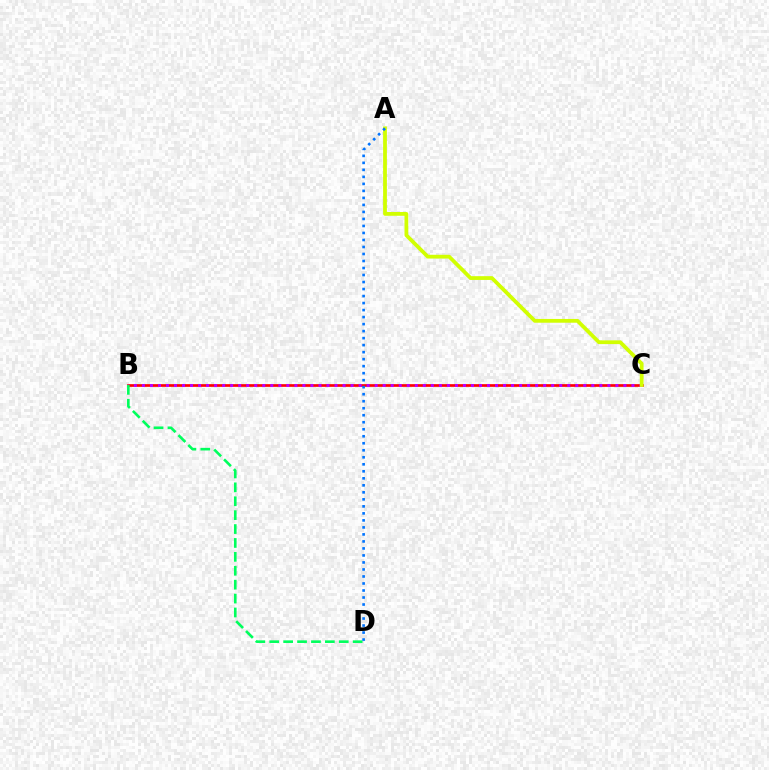{('B', 'C'): [{'color': '#ff0000', 'line_style': 'solid', 'thickness': 1.93}, {'color': '#b900ff', 'line_style': 'dotted', 'thickness': 2.18}], ('B', 'D'): [{'color': '#00ff5c', 'line_style': 'dashed', 'thickness': 1.89}], ('A', 'C'): [{'color': '#d1ff00', 'line_style': 'solid', 'thickness': 2.72}], ('A', 'D'): [{'color': '#0074ff', 'line_style': 'dotted', 'thickness': 1.9}]}